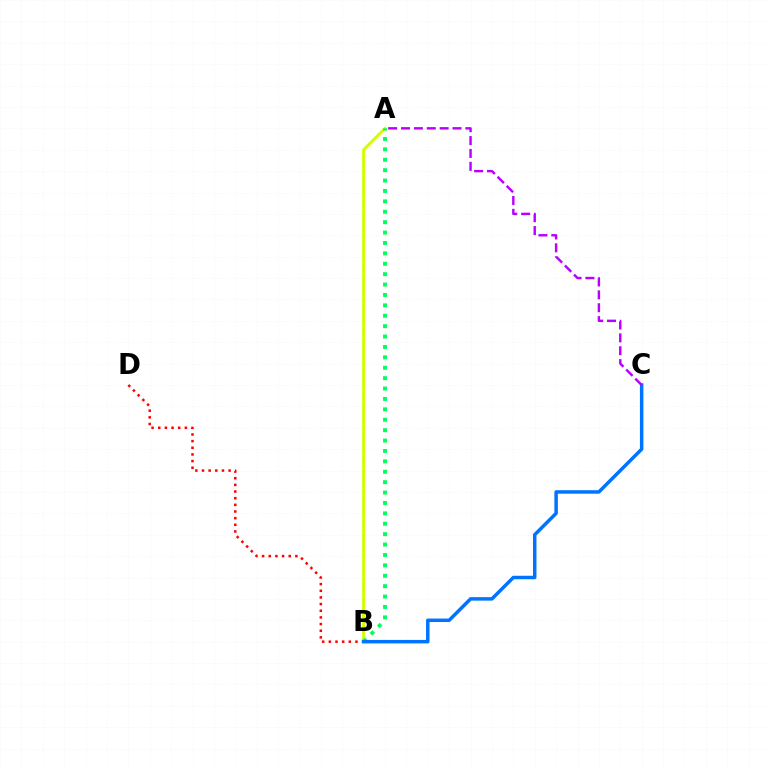{('A', 'B'): [{'color': '#d1ff00', 'line_style': 'solid', 'thickness': 2.11}, {'color': '#00ff5c', 'line_style': 'dotted', 'thickness': 2.83}], ('B', 'D'): [{'color': '#ff0000', 'line_style': 'dotted', 'thickness': 1.81}], ('B', 'C'): [{'color': '#0074ff', 'line_style': 'solid', 'thickness': 2.51}], ('A', 'C'): [{'color': '#b900ff', 'line_style': 'dashed', 'thickness': 1.75}]}